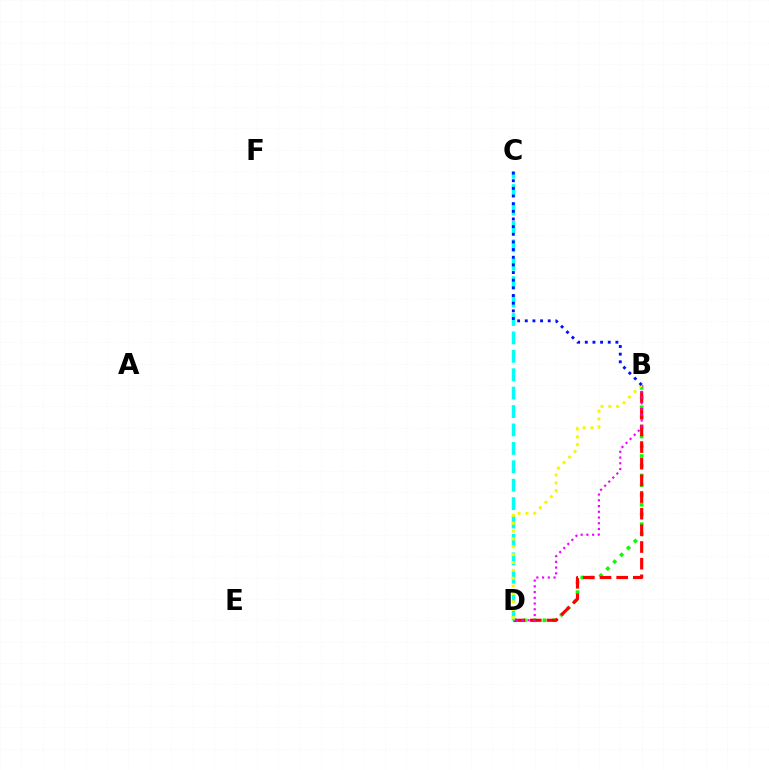{('B', 'D'): [{'color': '#08ff00', 'line_style': 'dotted', 'thickness': 2.65}, {'color': '#ff0000', 'line_style': 'dashed', 'thickness': 2.26}, {'color': '#ee00ff', 'line_style': 'dotted', 'thickness': 1.56}, {'color': '#fcf500', 'line_style': 'dotted', 'thickness': 2.13}], ('C', 'D'): [{'color': '#00fff6', 'line_style': 'dashed', 'thickness': 2.5}], ('B', 'C'): [{'color': '#0010ff', 'line_style': 'dotted', 'thickness': 2.08}]}